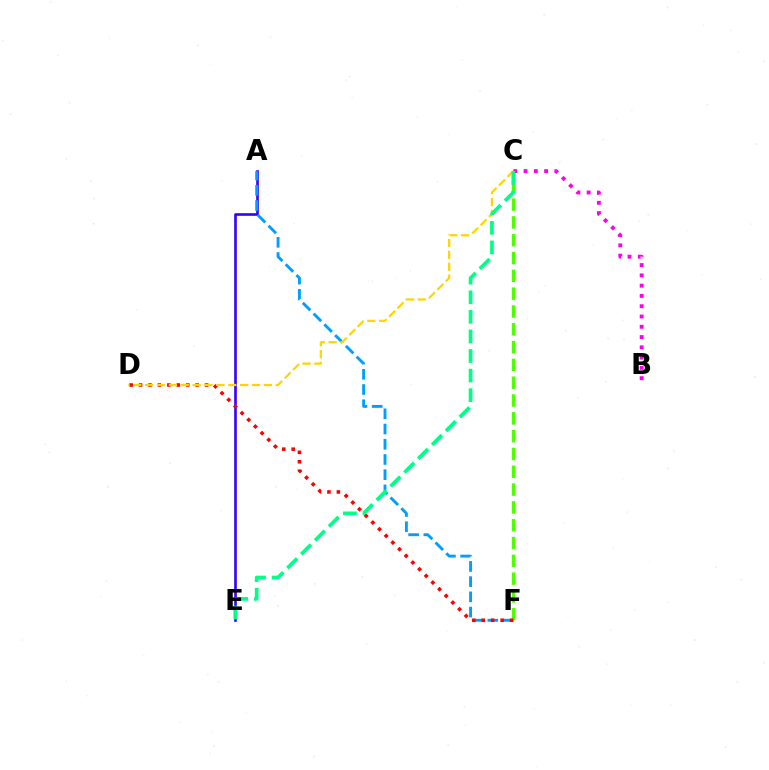{('A', 'E'): [{'color': '#3700ff', 'line_style': 'solid', 'thickness': 1.9}], ('C', 'F'): [{'color': '#4fff00', 'line_style': 'dashed', 'thickness': 2.42}], ('B', 'C'): [{'color': '#ff00ed', 'line_style': 'dotted', 'thickness': 2.79}], ('A', 'F'): [{'color': '#009eff', 'line_style': 'dashed', 'thickness': 2.07}], ('D', 'F'): [{'color': '#ff0000', 'line_style': 'dotted', 'thickness': 2.56}], ('C', 'D'): [{'color': '#ffd500', 'line_style': 'dashed', 'thickness': 1.61}], ('C', 'E'): [{'color': '#00ff86', 'line_style': 'dashed', 'thickness': 2.66}]}